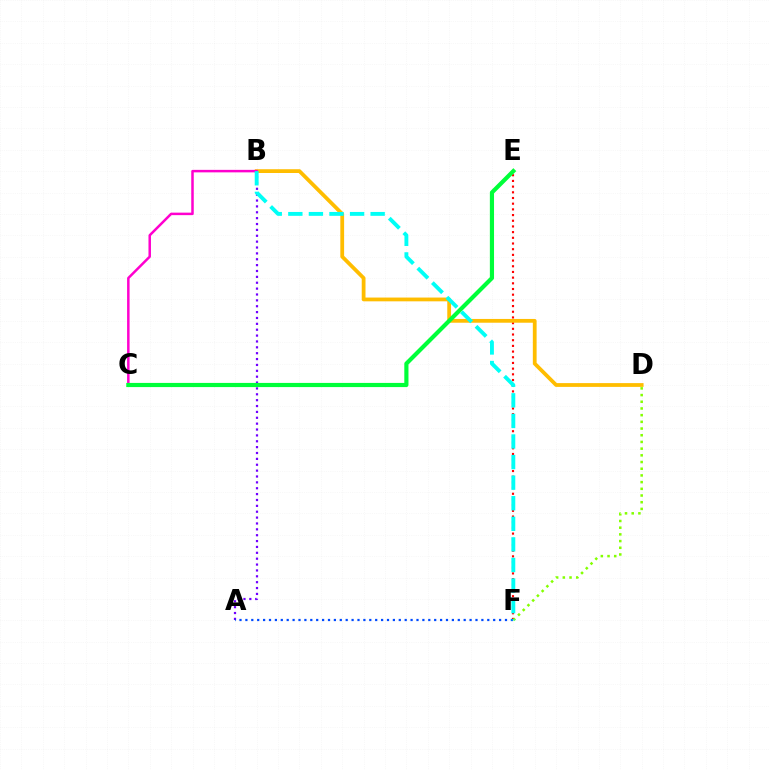{('E', 'F'): [{'color': '#ff0000', 'line_style': 'dotted', 'thickness': 1.55}], ('B', 'D'): [{'color': '#ffbd00', 'line_style': 'solid', 'thickness': 2.72}], ('A', 'B'): [{'color': '#7200ff', 'line_style': 'dotted', 'thickness': 1.6}], ('B', 'C'): [{'color': '#ff00cf', 'line_style': 'solid', 'thickness': 1.8}], ('C', 'E'): [{'color': '#00ff39', 'line_style': 'solid', 'thickness': 3.0}], ('D', 'F'): [{'color': '#84ff00', 'line_style': 'dotted', 'thickness': 1.82}], ('A', 'F'): [{'color': '#004bff', 'line_style': 'dotted', 'thickness': 1.6}], ('B', 'F'): [{'color': '#00fff6', 'line_style': 'dashed', 'thickness': 2.8}]}